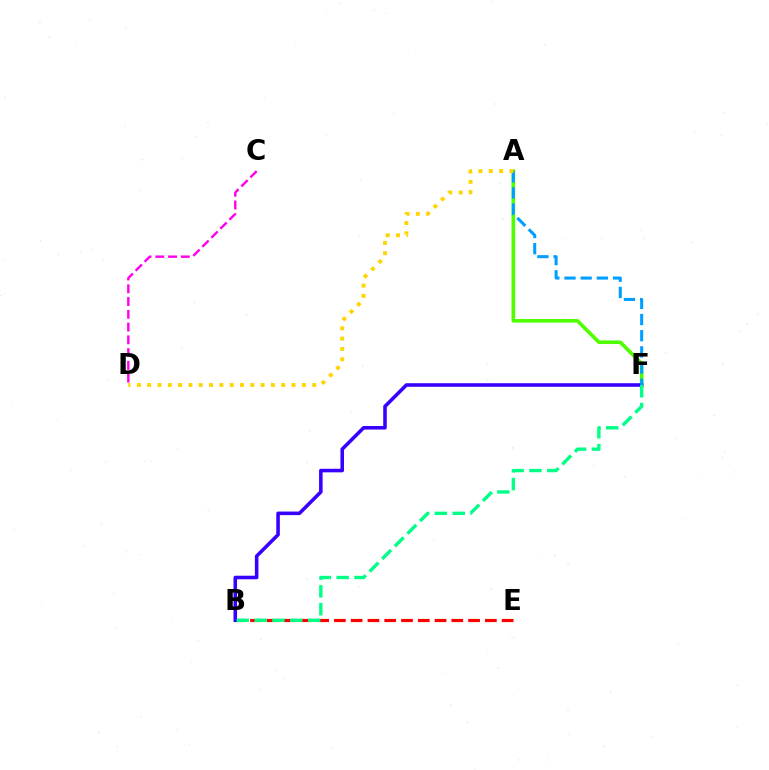{('A', 'F'): [{'color': '#4fff00', 'line_style': 'solid', 'thickness': 2.6}, {'color': '#009eff', 'line_style': 'dashed', 'thickness': 2.2}], ('B', 'E'): [{'color': '#ff0000', 'line_style': 'dashed', 'thickness': 2.28}], ('B', 'F'): [{'color': '#3700ff', 'line_style': 'solid', 'thickness': 2.57}, {'color': '#00ff86', 'line_style': 'dashed', 'thickness': 2.42}], ('C', 'D'): [{'color': '#ff00ed', 'line_style': 'dashed', 'thickness': 1.73}], ('A', 'D'): [{'color': '#ffd500', 'line_style': 'dotted', 'thickness': 2.8}]}